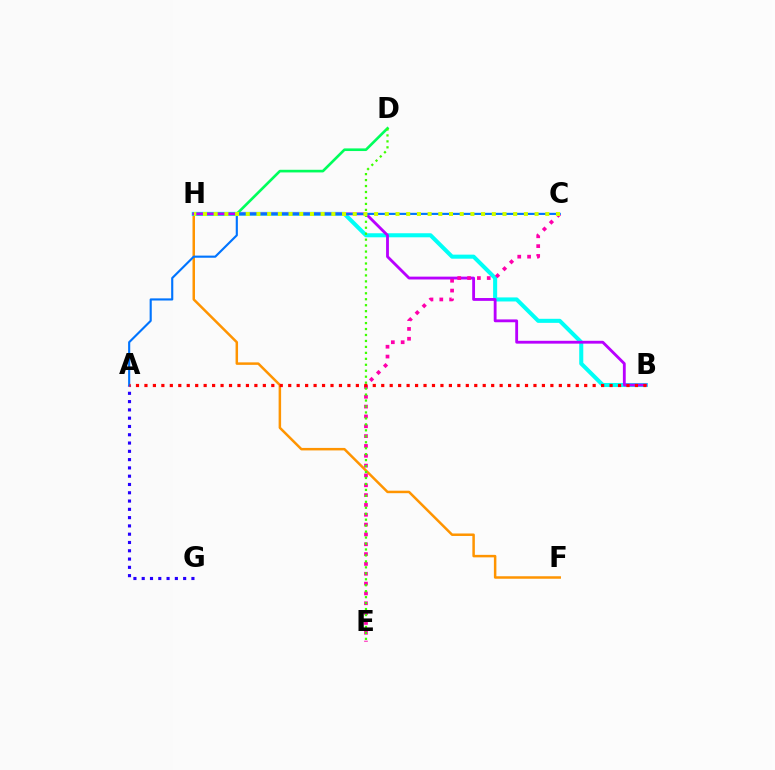{('F', 'H'): [{'color': '#ff9400', 'line_style': 'solid', 'thickness': 1.8}], ('B', 'H'): [{'color': '#00fff6', 'line_style': 'solid', 'thickness': 2.92}, {'color': '#b900ff', 'line_style': 'solid', 'thickness': 2.04}], ('D', 'H'): [{'color': '#00ff5c', 'line_style': 'solid', 'thickness': 1.9}], ('C', 'E'): [{'color': '#ff00ac', 'line_style': 'dotted', 'thickness': 2.67}], ('A', 'G'): [{'color': '#2500ff', 'line_style': 'dotted', 'thickness': 2.25}], ('D', 'E'): [{'color': '#3dff00', 'line_style': 'dotted', 'thickness': 1.62}], ('A', 'C'): [{'color': '#0074ff', 'line_style': 'solid', 'thickness': 1.54}], ('C', 'H'): [{'color': '#d1ff00', 'line_style': 'dotted', 'thickness': 2.91}], ('A', 'B'): [{'color': '#ff0000', 'line_style': 'dotted', 'thickness': 2.3}]}